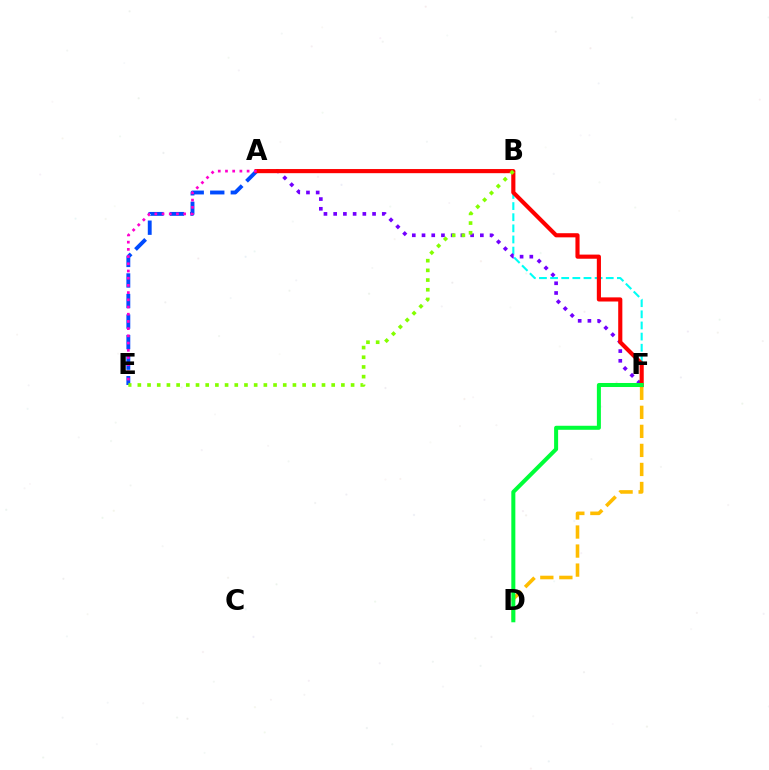{('D', 'F'): [{'color': '#ffbd00', 'line_style': 'dashed', 'thickness': 2.59}, {'color': '#00ff39', 'line_style': 'solid', 'thickness': 2.9}], ('A', 'E'): [{'color': '#004bff', 'line_style': 'dashed', 'thickness': 2.79}, {'color': '#ff00cf', 'line_style': 'dotted', 'thickness': 1.96}], ('B', 'F'): [{'color': '#00fff6', 'line_style': 'dashed', 'thickness': 1.51}], ('A', 'F'): [{'color': '#7200ff', 'line_style': 'dotted', 'thickness': 2.64}, {'color': '#ff0000', 'line_style': 'solid', 'thickness': 2.98}], ('B', 'E'): [{'color': '#84ff00', 'line_style': 'dotted', 'thickness': 2.63}]}